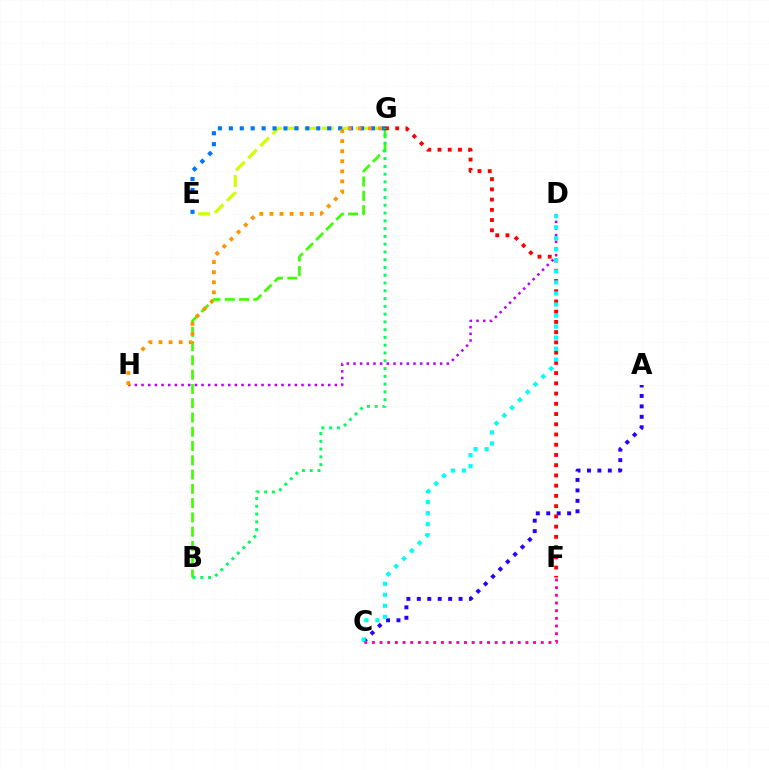{('B', 'G'): [{'color': '#3dff00', 'line_style': 'dashed', 'thickness': 1.94}, {'color': '#00ff5c', 'line_style': 'dotted', 'thickness': 2.11}], ('A', 'C'): [{'color': '#2500ff', 'line_style': 'dotted', 'thickness': 2.84}], ('E', 'G'): [{'color': '#d1ff00', 'line_style': 'dashed', 'thickness': 2.33}, {'color': '#0074ff', 'line_style': 'dotted', 'thickness': 2.97}], ('C', 'F'): [{'color': '#ff00ac', 'line_style': 'dotted', 'thickness': 2.09}], ('F', 'G'): [{'color': '#ff0000', 'line_style': 'dotted', 'thickness': 2.78}], ('D', 'H'): [{'color': '#b900ff', 'line_style': 'dotted', 'thickness': 1.81}], ('G', 'H'): [{'color': '#ff9400', 'line_style': 'dotted', 'thickness': 2.74}], ('C', 'D'): [{'color': '#00fff6', 'line_style': 'dotted', 'thickness': 3.0}]}